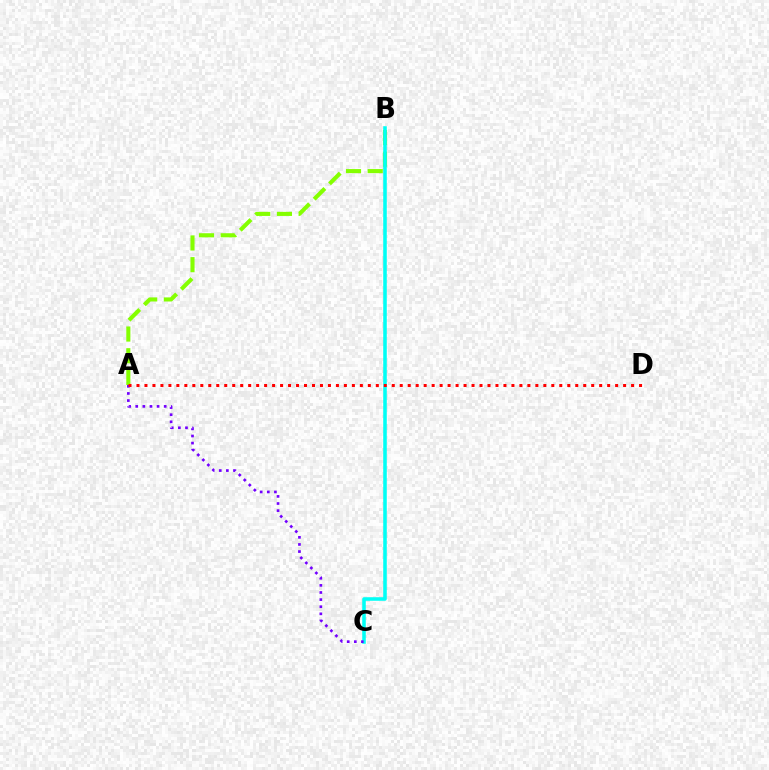{('A', 'B'): [{'color': '#84ff00', 'line_style': 'dashed', 'thickness': 2.95}], ('B', 'C'): [{'color': '#00fff6', 'line_style': 'solid', 'thickness': 2.56}], ('A', 'C'): [{'color': '#7200ff', 'line_style': 'dotted', 'thickness': 1.93}], ('A', 'D'): [{'color': '#ff0000', 'line_style': 'dotted', 'thickness': 2.17}]}